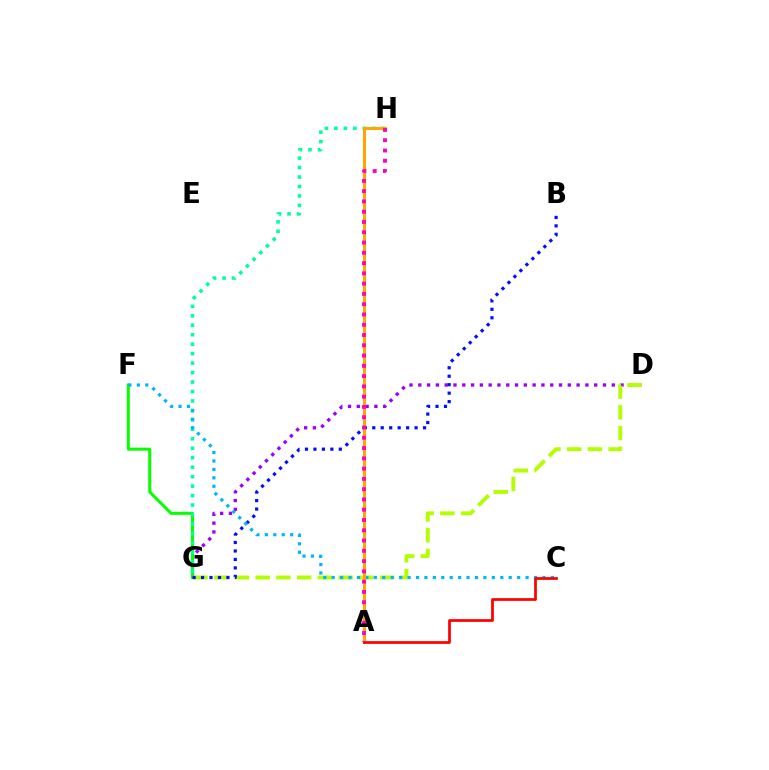{('D', 'G'): [{'color': '#9b00ff', 'line_style': 'dotted', 'thickness': 2.39}, {'color': '#b3ff00', 'line_style': 'dashed', 'thickness': 2.82}], ('F', 'G'): [{'color': '#08ff00', 'line_style': 'solid', 'thickness': 2.18}], ('B', 'G'): [{'color': '#0010ff', 'line_style': 'dotted', 'thickness': 2.3}], ('G', 'H'): [{'color': '#00ff9d', 'line_style': 'dotted', 'thickness': 2.57}], ('C', 'F'): [{'color': '#00b5ff', 'line_style': 'dotted', 'thickness': 2.29}], ('A', 'H'): [{'color': '#ffa500', 'line_style': 'solid', 'thickness': 2.2}, {'color': '#ff00bd', 'line_style': 'dotted', 'thickness': 2.79}], ('A', 'C'): [{'color': '#ff0000', 'line_style': 'solid', 'thickness': 1.97}]}